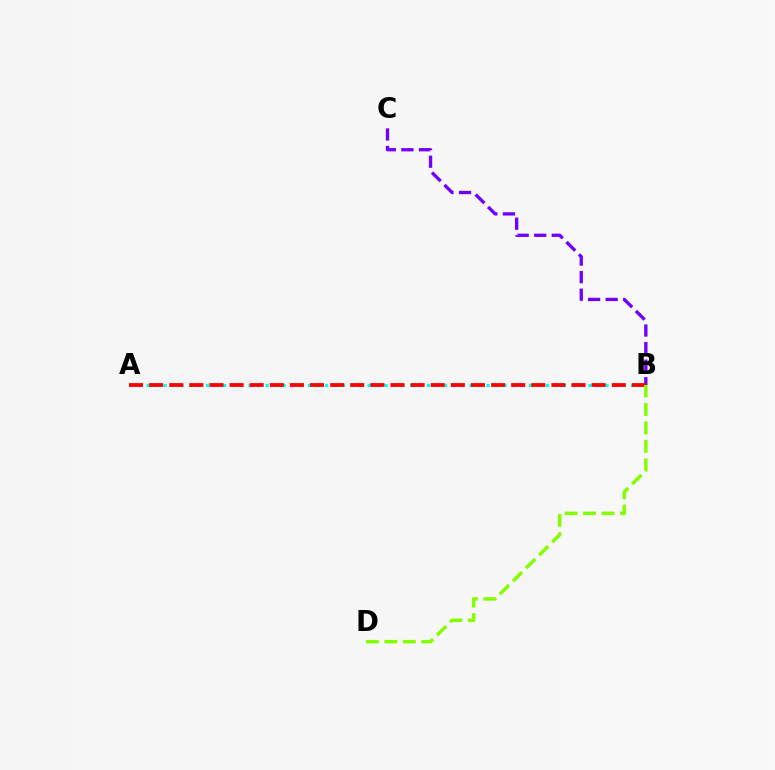{('A', 'B'): [{'color': '#00fff6', 'line_style': 'dotted', 'thickness': 2.31}, {'color': '#ff0000', 'line_style': 'dashed', 'thickness': 2.73}], ('B', 'C'): [{'color': '#7200ff', 'line_style': 'dashed', 'thickness': 2.39}], ('B', 'D'): [{'color': '#84ff00', 'line_style': 'dashed', 'thickness': 2.51}]}